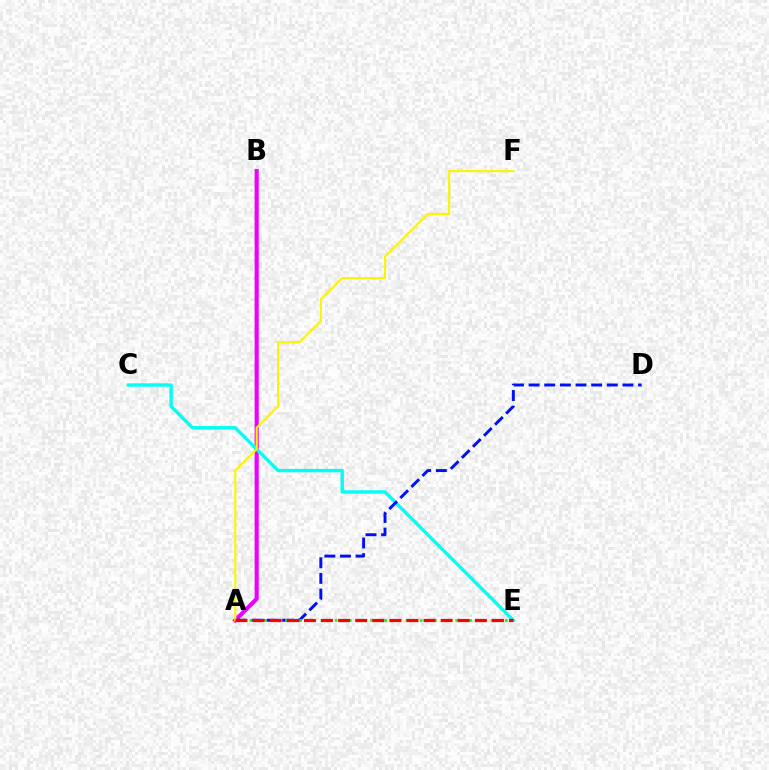{('A', 'B'): [{'color': '#ee00ff', 'line_style': 'solid', 'thickness': 2.97}], ('C', 'E'): [{'color': '#00fff6', 'line_style': 'solid', 'thickness': 2.44}], ('A', 'D'): [{'color': '#0010ff', 'line_style': 'dashed', 'thickness': 2.12}], ('A', 'F'): [{'color': '#fcf500', 'line_style': 'solid', 'thickness': 1.52}], ('A', 'E'): [{'color': '#08ff00', 'line_style': 'dotted', 'thickness': 1.93}, {'color': '#ff0000', 'line_style': 'dashed', 'thickness': 2.32}]}